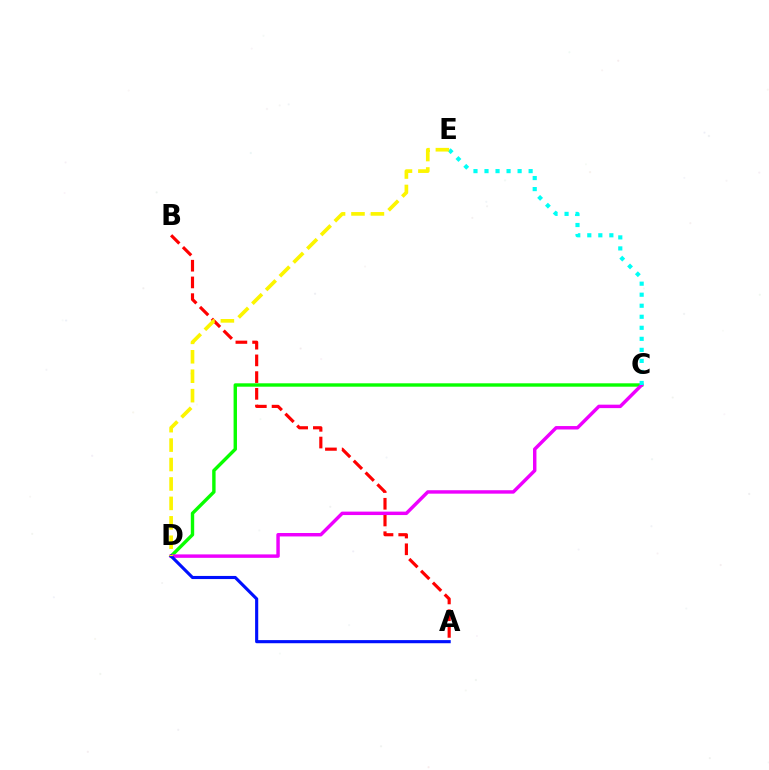{('C', 'D'): [{'color': '#08ff00', 'line_style': 'solid', 'thickness': 2.45}, {'color': '#ee00ff', 'line_style': 'solid', 'thickness': 2.48}], ('A', 'B'): [{'color': '#ff0000', 'line_style': 'dashed', 'thickness': 2.27}], ('C', 'E'): [{'color': '#00fff6', 'line_style': 'dotted', 'thickness': 3.0}], ('A', 'D'): [{'color': '#0010ff', 'line_style': 'solid', 'thickness': 2.25}], ('D', 'E'): [{'color': '#fcf500', 'line_style': 'dashed', 'thickness': 2.64}]}